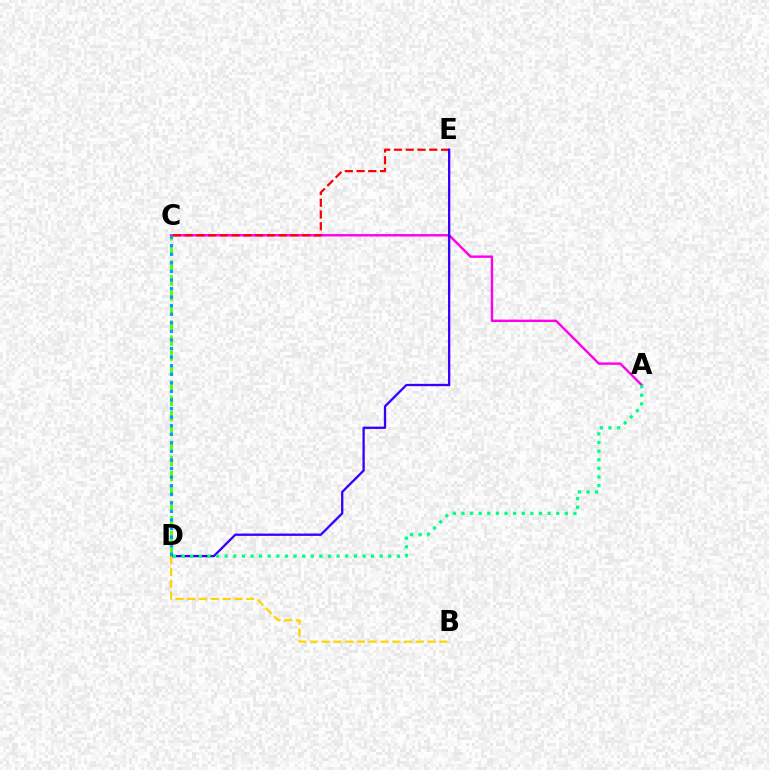{('C', 'D'): [{'color': '#4fff00', 'line_style': 'dashed', 'thickness': 2.04}, {'color': '#009eff', 'line_style': 'dotted', 'thickness': 2.33}], ('A', 'C'): [{'color': '#ff00ed', 'line_style': 'solid', 'thickness': 1.73}], ('C', 'E'): [{'color': '#ff0000', 'line_style': 'dashed', 'thickness': 1.6}], ('D', 'E'): [{'color': '#3700ff', 'line_style': 'solid', 'thickness': 1.66}], ('B', 'D'): [{'color': '#ffd500', 'line_style': 'dashed', 'thickness': 1.6}], ('A', 'D'): [{'color': '#00ff86', 'line_style': 'dotted', 'thickness': 2.34}]}